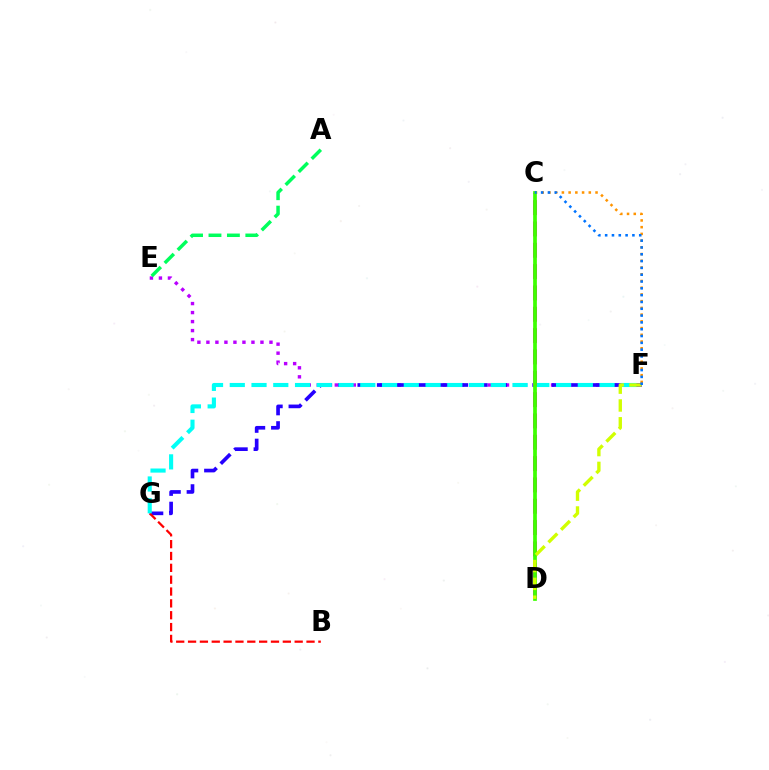{('C', 'F'): [{'color': '#ff9400', 'line_style': 'dotted', 'thickness': 1.83}, {'color': '#0074ff', 'line_style': 'dotted', 'thickness': 1.85}], ('E', 'F'): [{'color': '#b900ff', 'line_style': 'dotted', 'thickness': 2.45}], ('F', 'G'): [{'color': '#2500ff', 'line_style': 'dashed', 'thickness': 2.64}, {'color': '#00fff6', 'line_style': 'dashed', 'thickness': 2.96}], ('B', 'G'): [{'color': '#ff0000', 'line_style': 'dashed', 'thickness': 1.61}], ('C', 'D'): [{'color': '#ff00ac', 'line_style': 'dashed', 'thickness': 2.9}, {'color': '#3dff00', 'line_style': 'solid', 'thickness': 2.68}], ('D', 'F'): [{'color': '#d1ff00', 'line_style': 'dashed', 'thickness': 2.42}], ('A', 'E'): [{'color': '#00ff5c', 'line_style': 'dashed', 'thickness': 2.5}]}